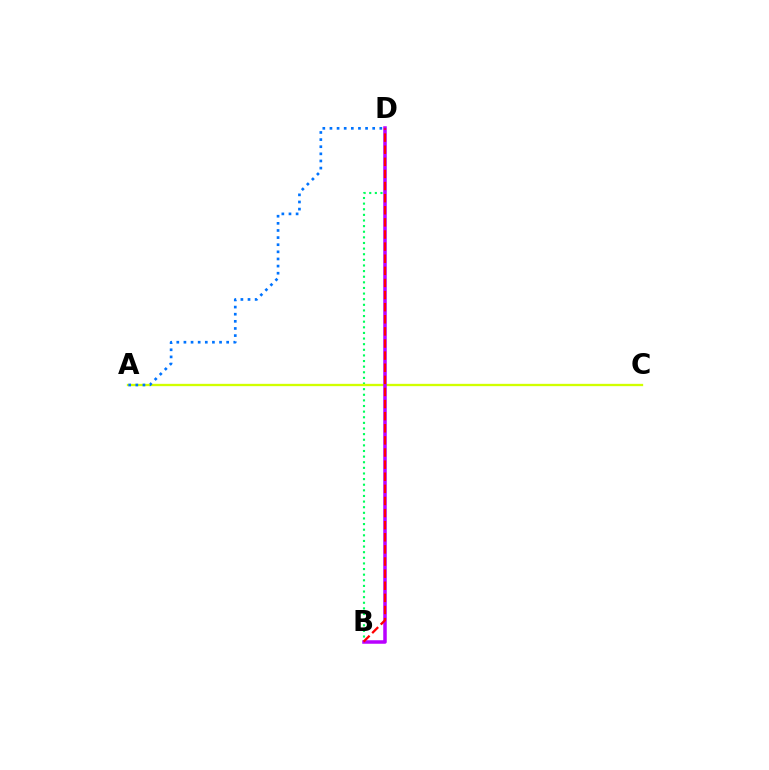{('B', 'D'): [{'color': '#00ff5c', 'line_style': 'dotted', 'thickness': 1.53}, {'color': '#b900ff', 'line_style': 'solid', 'thickness': 2.52}, {'color': '#ff0000', 'line_style': 'dashed', 'thickness': 1.65}], ('A', 'C'): [{'color': '#d1ff00', 'line_style': 'solid', 'thickness': 1.67}], ('A', 'D'): [{'color': '#0074ff', 'line_style': 'dotted', 'thickness': 1.94}]}